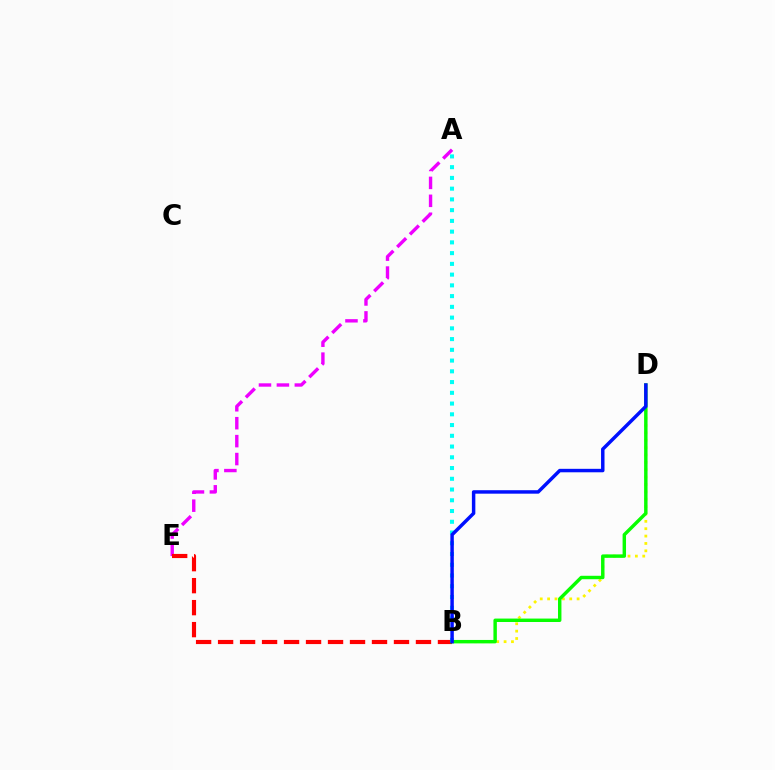{('A', 'E'): [{'color': '#ee00ff', 'line_style': 'dashed', 'thickness': 2.44}], ('B', 'E'): [{'color': '#ff0000', 'line_style': 'dashed', 'thickness': 2.99}], ('A', 'B'): [{'color': '#00fff6', 'line_style': 'dotted', 'thickness': 2.92}], ('B', 'D'): [{'color': '#fcf500', 'line_style': 'dotted', 'thickness': 2.0}, {'color': '#08ff00', 'line_style': 'solid', 'thickness': 2.47}, {'color': '#0010ff', 'line_style': 'solid', 'thickness': 2.49}]}